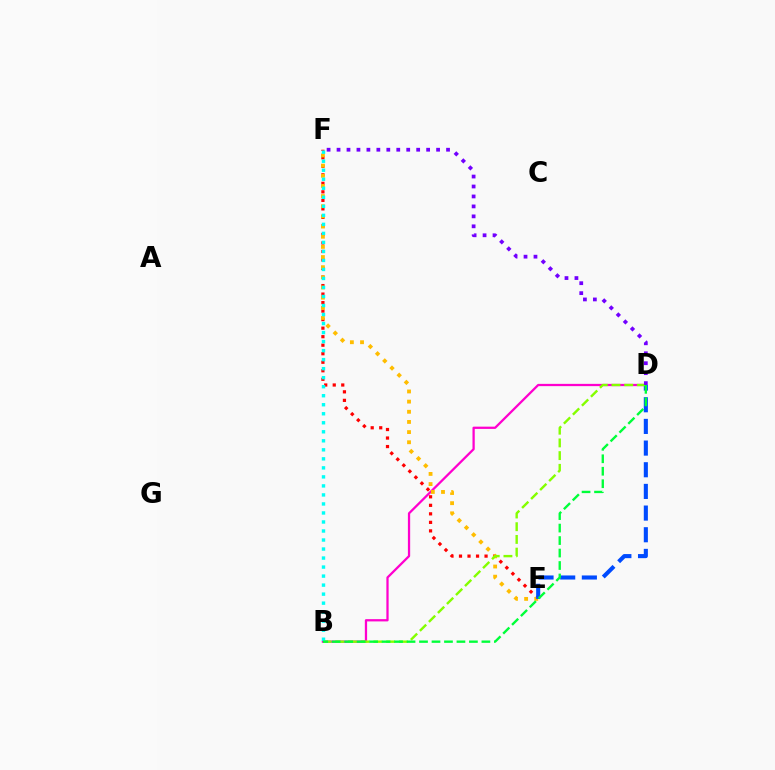{('B', 'D'): [{'color': '#ff00cf', 'line_style': 'solid', 'thickness': 1.63}, {'color': '#84ff00', 'line_style': 'dashed', 'thickness': 1.73}, {'color': '#00ff39', 'line_style': 'dashed', 'thickness': 1.69}], ('E', 'F'): [{'color': '#ff0000', 'line_style': 'dotted', 'thickness': 2.31}, {'color': '#ffbd00', 'line_style': 'dotted', 'thickness': 2.76}], ('D', 'E'): [{'color': '#004bff', 'line_style': 'dashed', 'thickness': 2.94}], ('B', 'F'): [{'color': '#00fff6', 'line_style': 'dotted', 'thickness': 2.45}], ('D', 'F'): [{'color': '#7200ff', 'line_style': 'dotted', 'thickness': 2.7}]}